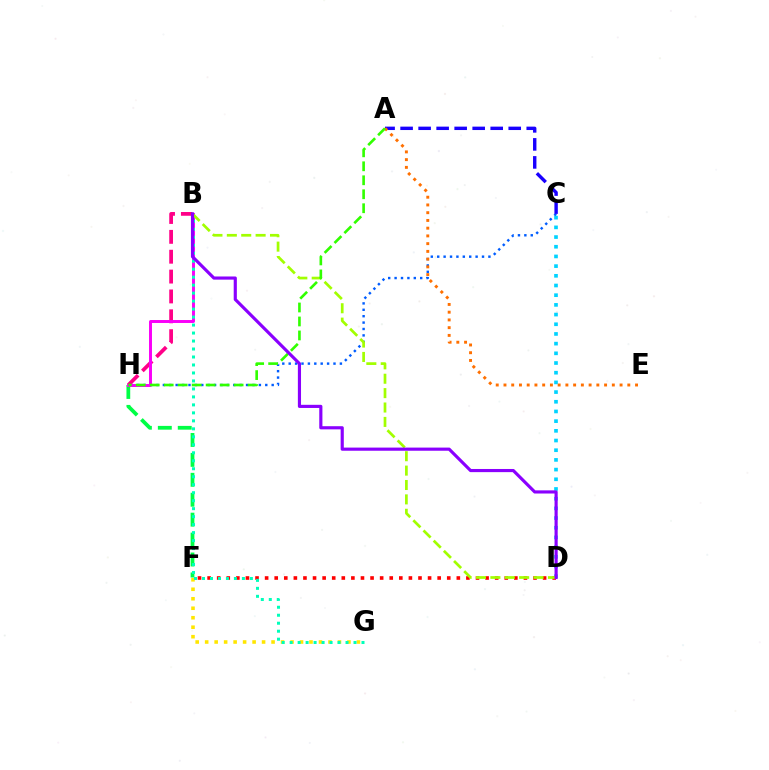{('C', 'H'): [{'color': '#005dff', 'line_style': 'dotted', 'thickness': 1.74}], ('C', 'D'): [{'color': '#00d3ff', 'line_style': 'dotted', 'thickness': 2.63}], ('F', 'H'): [{'color': '#00ff45', 'line_style': 'dashed', 'thickness': 2.71}], ('A', 'C'): [{'color': '#1900ff', 'line_style': 'dashed', 'thickness': 2.45}], ('D', 'F'): [{'color': '#ff0000', 'line_style': 'dotted', 'thickness': 2.6}], ('B', 'H'): [{'color': '#ff0088', 'line_style': 'dashed', 'thickness': 2.7}, {'color': '#fa00f9', 'line_style': 'solid', 'thickness': 2.12}], ('F', 'G'): [{'color': '#ffe600', 'line_style': 'dotted', 'thickness': 2.58}], ('A', 'E'): [{'color': '#ff7000', 'line_style': 'dotted', 'thickness': 2.1}], ('B', 'G'): [{'color': '#00ffbb', 'line_style': 'dotted', 'thickness': 2.17}], ('B', 'D'): [{'color': '#a2ff00', 'line_style': 'dashed', 'thickness': 1.95}, {'color': '#8a00ff', 'line_style': 'solid', 'thickness': 2.27}], ('A', 'H'): [{'color': '#31ff00', 'line_style': 'dashed', 'thickness': 1.9}]}